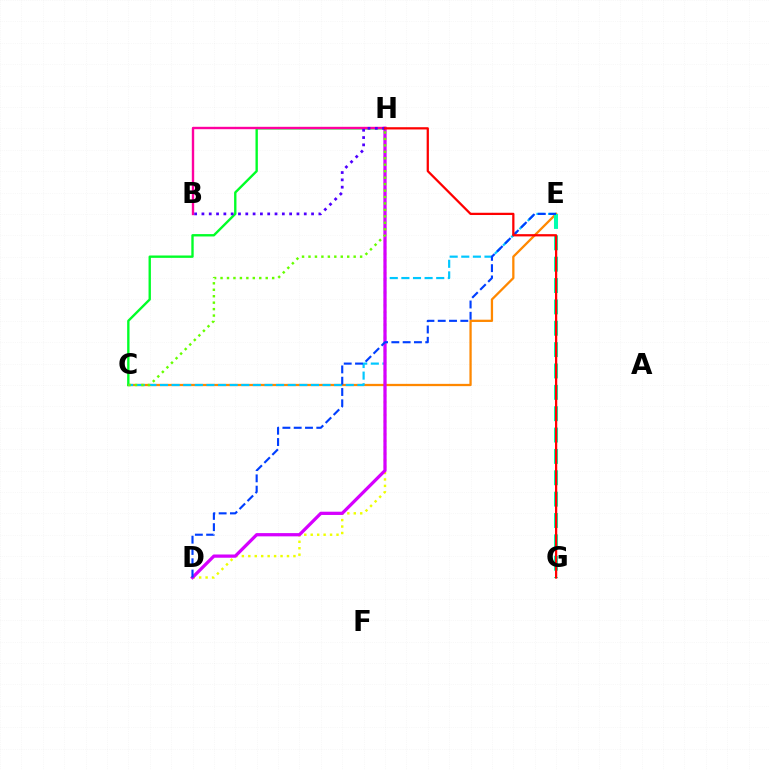{('D', 'H'): [{'color': '#eeff00', 'line_style': 'dotted', 'thickness': 1.75}, {'color': '#d600ff', 'line_style': 'solid', 'thickness': 2.34}], ('C', 'E'): [{'color': '#ff8800', 'line_style': 'solid', 'thickness': 1.64}, {'color': '#00c7ff', 'line_style': 'dashed', 'thickness': 1.58}], ('C', 'H'): [{'color': '#00ff27', 'line_style': 'solid', 'thickness': 1.7}, {'color': '#66ff00', 'line_style': 'dotted', 'thickness': 1.75}], ('B', 'H'): [{'color': '#ff00a0', 'line_style': 'solid', 'thickness': 1.71}, {'color': '#4f00ff', 'line_style': 'dotted', 'thickness': 1.99}], ('E', 'G'): [{'color': '#00ffaf', 'line_style': 'dashed', 'thickness': 2.9}], ('D', 'E'): [{'color': '#003fff', 'line_style': 'dashed', 'thickness': 1.53}], ('G', 'H'): [{'color': '#ff0000', 'line_style': 'solid', 'thickness': 1.62}]}